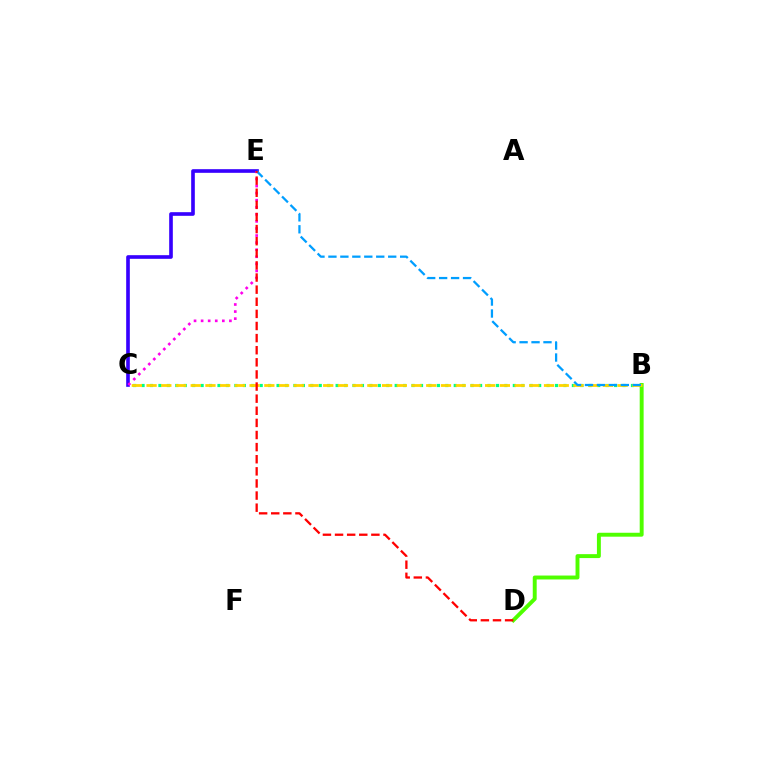{('B', 'C'): [{'color': '#00ff86', 'line_style': 'dotted', 'thickness': 2.29}, {'color': '#ffd500', 'line_style': 'dashed', 'thickness': 2.0}], ('C', 'E'): [{'color': '#3700ff', 'line_style': 'solid', 'thickness': 2.62}, {'color': '#ff00ed', 'line_style': 'dotted', 'thickness': 1.92}], ('B', 'D'): [{'color': '#4fff00', 'line_style': 'solid', 'thickness': 2.83}], ('B', 'E'): [{'color': '#009eff', 'line_style': 'dashed', 'thickness': 1.62}], ('D', 'E'): [{'color': '#ff0000', 'line_style': 'dashed', 'thickness': 1.65}]}